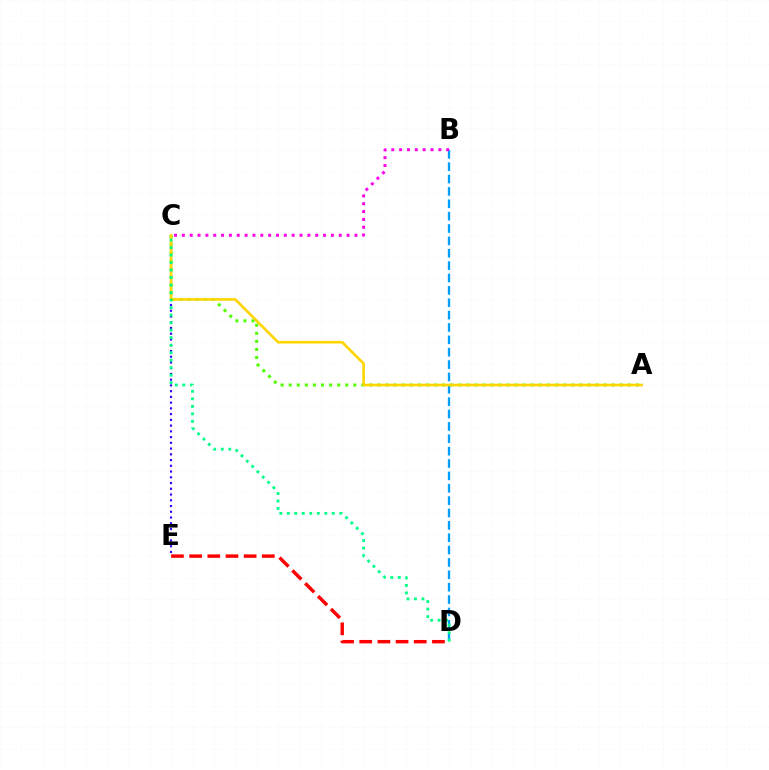{('D', 'E'): [{'color': '#ff0000', 'line_style': 'dashed', 'thickness': 2.47}], ('C', 'E'): [{'color': '#3700ff', 'line_style': 'dotted', 'thickness': 1.56}], ('B', 'D'): [{'color': '#009eff', 'line_style': 'dashed', 'thickness': 1.68}], ('A', 'C'): [{'color': '#4fff00', 'line_style': 'dotted', 'thickness': 2.19}, {'color': '#ffd500', 'line_style': 'solid', 'thickness': 1.89}], ('C', 'D'): [{'color': '#00ff86', 'line_style': 'dotted', 'thickness': 2.04}], ('B', 'C'): [{'color': '#ff00ed', 'line_style': 'dotted', 'thickness': 2.13}]}